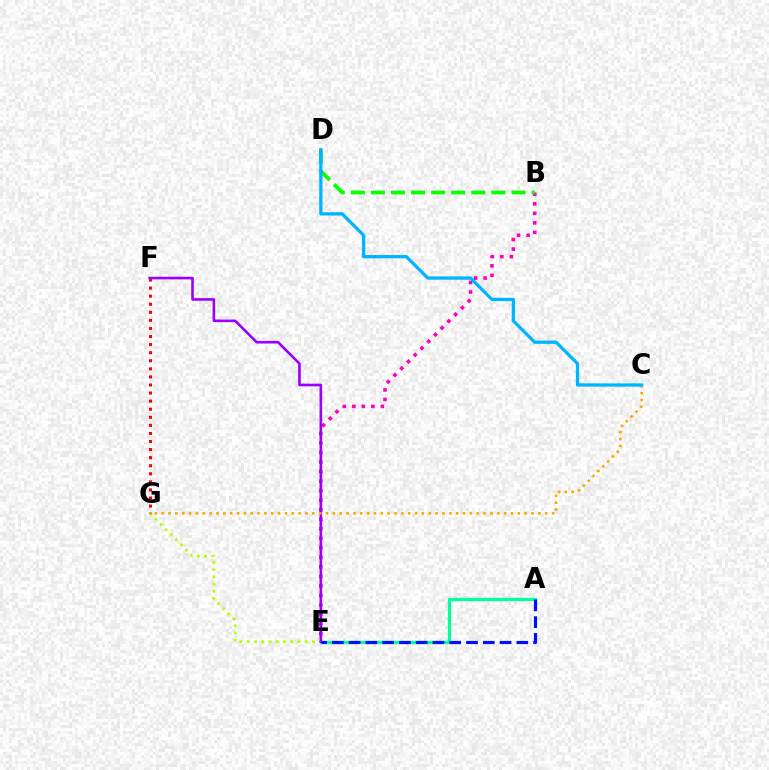{('A', 'E'): [{'color': '#00ff9d', 'line_style': 'solid', 'thickness': 2.34}, {'color': '#0010ff', 'line_style': 'dashed', 'thickness': 2.28}], ('E', 'G'): [{'color': '#b3ff00', 'line_style': 'dotted', 'thickness': 1.96}], ('B', 'E'): [{'color': '#ff00bd', 'line_style': 'dotted', 'thickness': 2.59}], ('B', 'D'): [{'color': '#08ff00', 'line_style': 'dashed', 'thickness': 2.73}], ('F', 'G'): [{'color': '#ff0000', 'line_style': 'dotted', 'thickness': 2.19}], ('E', 'F'): [{'color': '#9b00ff', 'line_style': 'solid', 'thickness': 1.89}], ('C', 'G'): [{'color': '#ffa500', 'line_style': 'dotted', 'thickness': 1.86}], ('C', 'D'): [{'color': '#00b5ff', 'line_style': 'solid', 'thickness': 2.36}]}